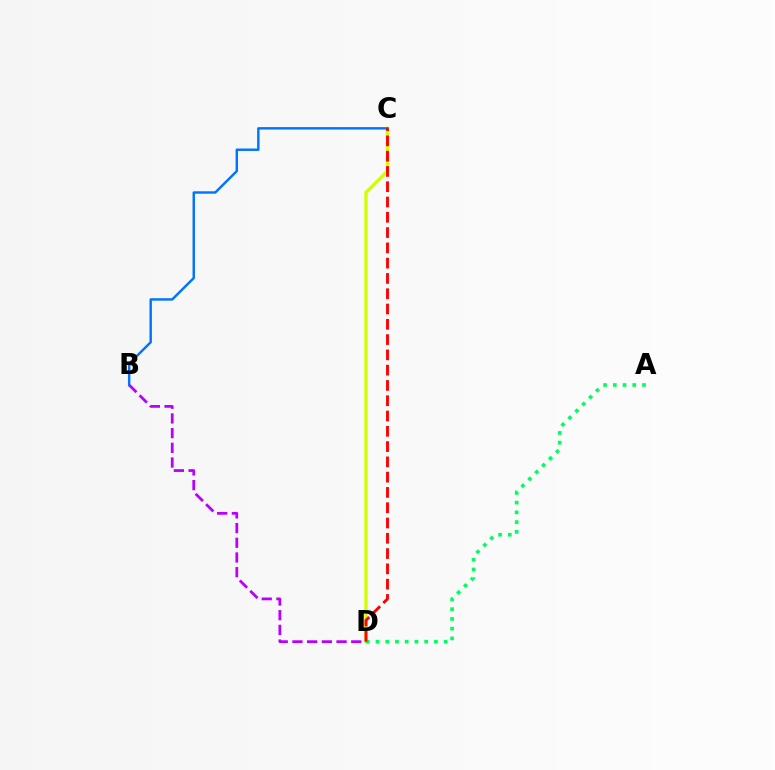{('B', 'D'): [{'color': '#b900ff', 'line_style': 'dashed', 'thickness': 2.0}], ('C', 'D'): [{'color': '#d1ff00', 'line_style': 'solid', 'thickness': 2.39}, {'color': '#ff0000', 'line_style': 'dashed', 'thickness': 2.08}], ('A', 'D'): [{'color': '#00ff5c', 'line_style': 'dotted', 'thickness': 2.64}], ('B', 'C'): [{'color': '#0074ff', 'line_style': 'solid', 'thickness': 1.75}]}